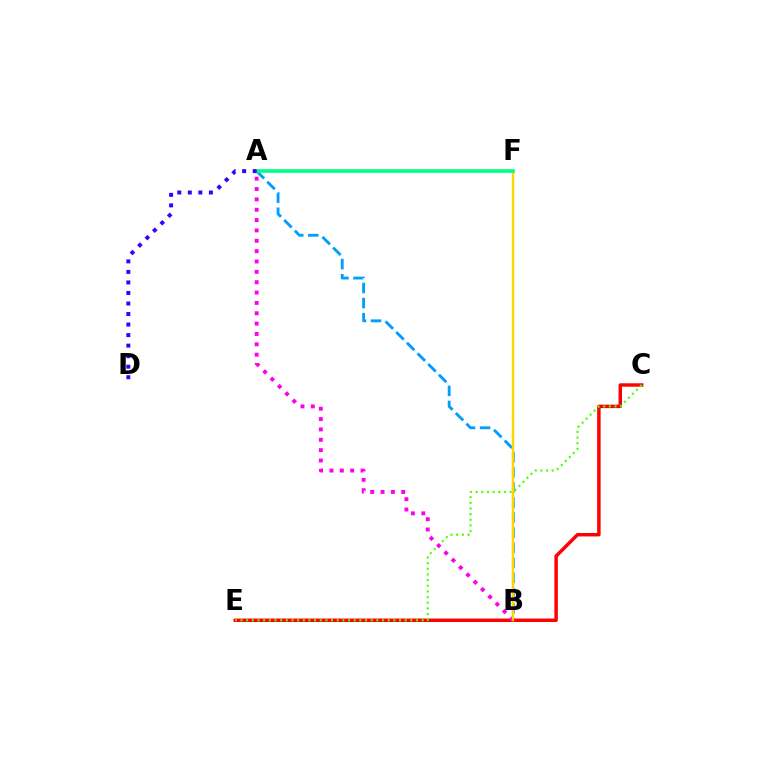{('A', 'B'): [{'color': '#009eff', 'line_style': 'dashed', 'thickness': 2.05}, {'color': '#ff00ed', 'line_style': 'dotted', 'thickness': 2.81}], ('C', 'E'): [{'color': '#ff0000', 'line_style': 'solid', 'thickness': 2.49}, {'color': '#4fff00', 'line_style': 'dotted', 'thickness': 1.54}], ('B', 'F'): [{'color': '#ffd500', 'line_style': 'solid', 'thickness': 1.73}], ('A', 'F'): [{'color': '#00ff86', 'line_style': 'solid', 'thickness': 2.61}], ('A', 'D'): [{'color': '#3700ff', 'line_style': 'dotted', 'thickness': 2.86}]}